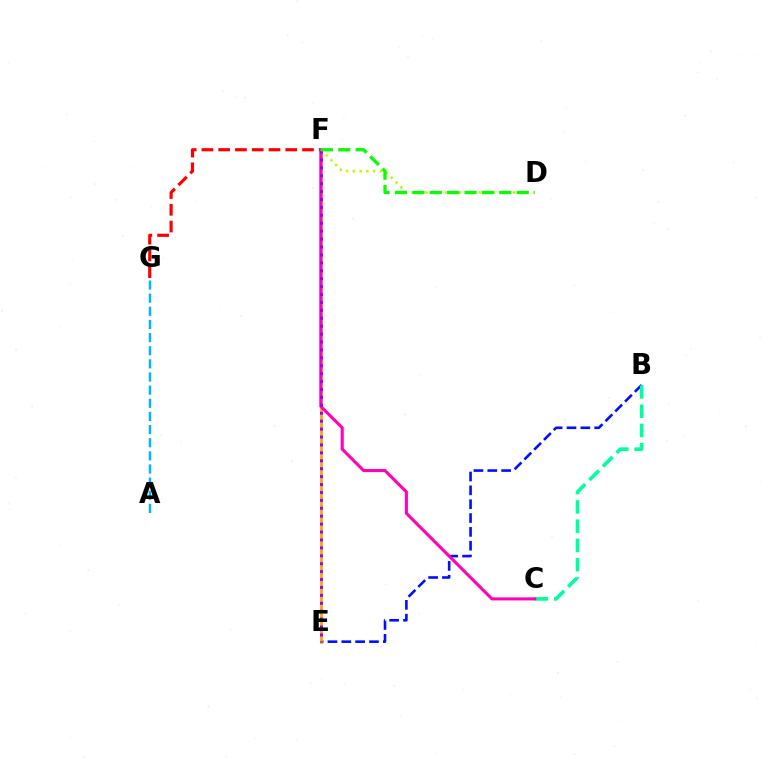{('B', 'E'): [{'color': '#0010ff', 'line_style': 'dashed', 'thickness': 1.88}], ('B', 'C'): [{'color': '#00ff9d', 'line_style': 'dashed', 'thickness': 2.62}], ('E', 'F'): [{'color': '#ffa500', 'line_style': 'solid', 'thickness': 2.03}, {'color': '#9b00ff', 'line_style': 'dotted', 'thickness': 2.15}], ('F', 'G'): [{'color': '#ff0000', 'line_style': 'dashed', 'thickness': 2.28}], ('C', 'F'): [{'color': '#ff00bd', 'line_style': 'solid', 'thickness': 2.21}], ('D', 'F'): [{'color': '#b3ff00', 'line_style': 'dotted', 'thickness': 1.84}, {'color': '#08ff00', 'line_style': 'dashed', 'thickness': 2.36}], ('A', 'G'): [{'color': '#00b5ff', 'line_style': 'dashed', 'thickness': 1.79}]}